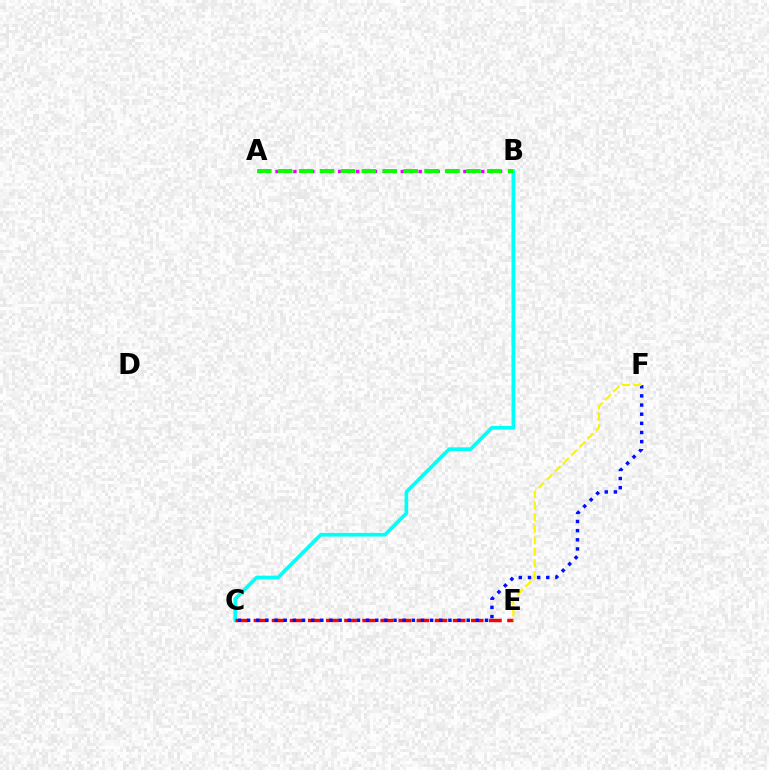{('A', 'B'): [{'color': '#ee00ff', 'line_style': 'dotted', 'thickness': 2.43}, {'color': '#08ff00', 'line_style': 'dashed', 'thickness': 2.84}], ('B', 'C'): [{'color': '#00fff6', 'line_style': 'solid', 'thickness': 2.65}], ('C', 'E'): [{'color': '#ff0000', 'line_style': 'dashed', 'thickness': 2.46}], ('C', 'F'): [{'color': '#0010ff', 'line_style': 'dotted', 'thickness': 2.49}], ('E', 'F'): [{'color': '#fcf500', 'line_style': 'dashed', 'thickness': 1.57}]}